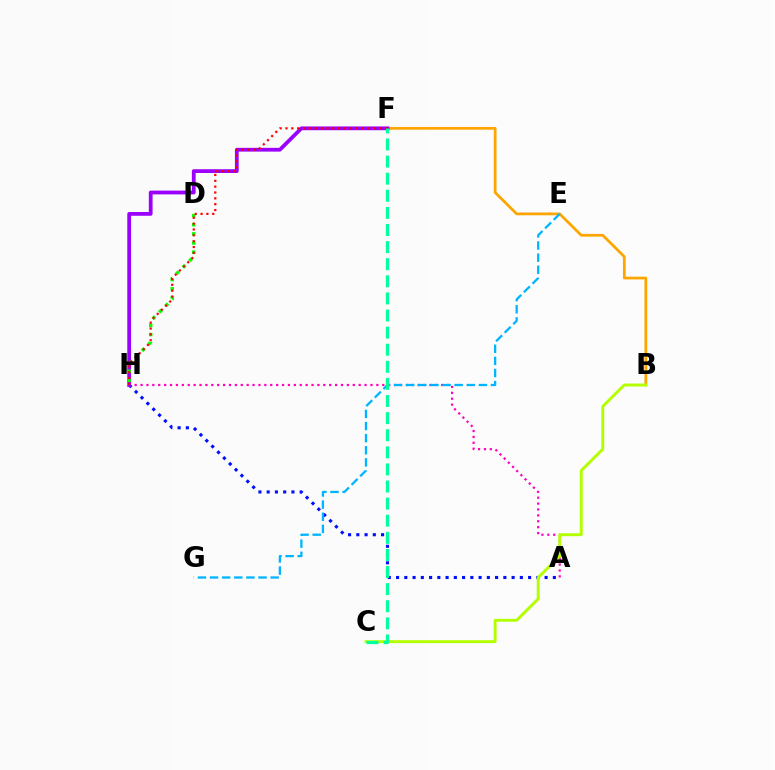{('A', 'H'): [{'color': '#0010ff', 'line_style': 'dotted', 'thickness': 2.24}, {'color': '#ff00bd', 'line_style': 'dotted', 'thickness': 1.6}], ('B', 'F'): [{'color': '#ffa500', 'line_style': 'solid', 'thickness': 1.98}], ('F', 'H'): [{'color': '#9b00ff', 'line_style': 'solid', 'thickness': 2.72}, {'color': '#ff0000', 'line_style': 'dotted', 'thickness': 1.59}], ('B', 'C'): [{'color': '#b3ff00', 'line_style': 'solid', 'thickness': 2.1}], ('D', 'H'): [{'color': '#08ff00', 'line_style': 'dotted', 'thickness': 2.48}], ('E', 'G'): [{'color': '#00b5ff', 'line_style': 'dashed', 'thickness': 1.65}], ('C', 'F'): [{'color': '#00ff9d', 'line_style': 'dashed', 'thickness': 2.32}]}